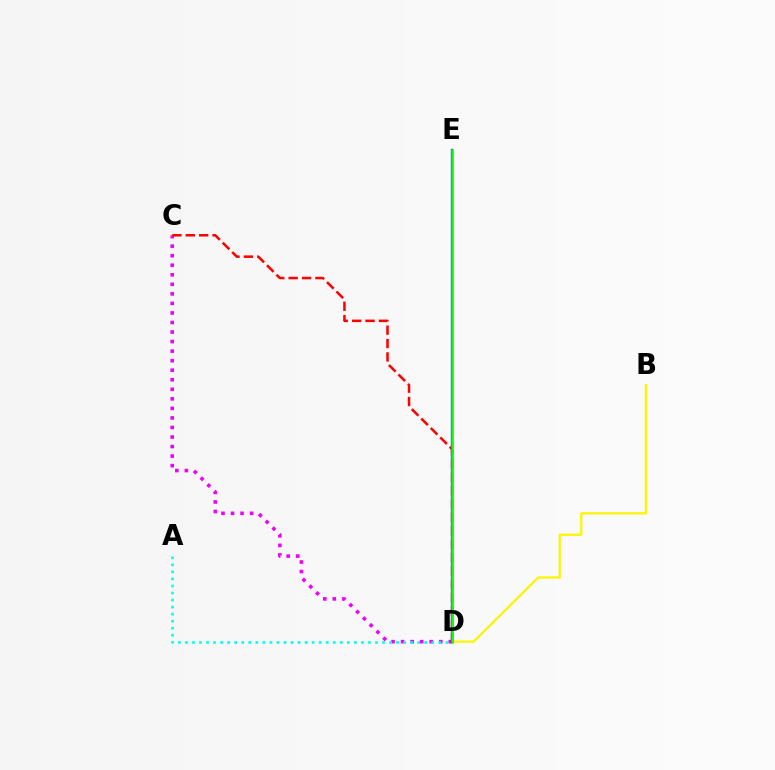{('C', 'D'): [{'color': '#ee00ff', 'line_style': 'dotted', 'thickness': 2.59}, {'color': '#ff0000', 'line_style': 'dashed', 'thickness': 1.82}], ('B', 'D'): [{'color': '#fcf500', 'line_style': 'solid', 'thickness': 1.61}], ('D', 'E'): [{'color': '#0010ff', 'line_style': 'solid', 'thickness': 1.65}, {'color': '#08ff00', 'line_style': 'solid', 'thickness': 1.84}], ('A', 'D'): [{'color': '#00fff6', 'line_style': 'dotted', 'thickness': 1.91}]}